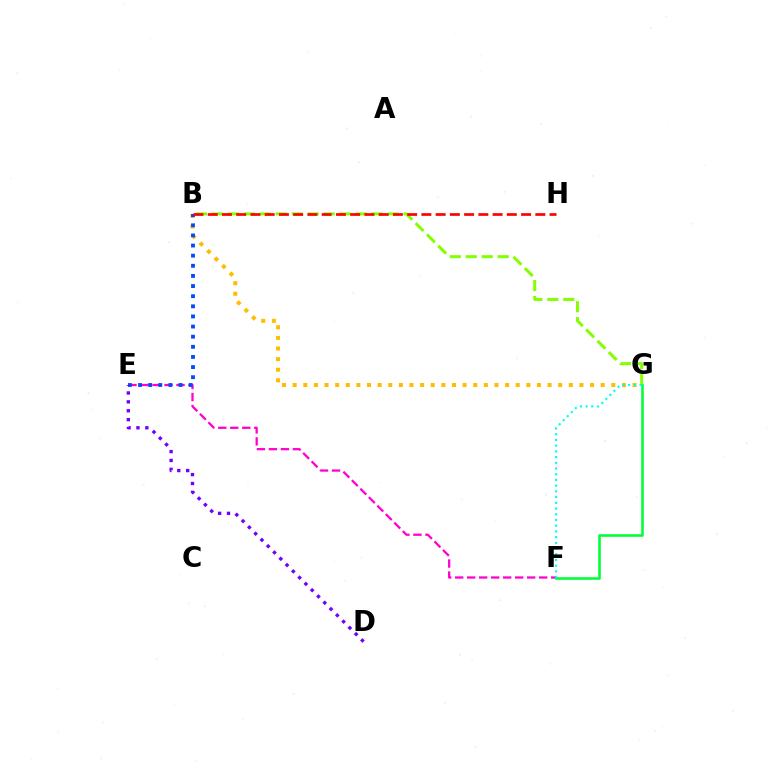{('B', 'G'): [{'color': '#ffbd00', 'line_style': 'dotted', 'thickness': 2.89}, {'color': '#84ff00', 'line_style': 'dashed', 'thickness': 2.17}], ('E', 'F'): [{'color': '#ff00cf', 'line_style': 'dashed', 'thickness': 1.63}], ('B', 'E'): [{'color': '#004bff', 'line_style': 'dotted', 'thickness': 2.75}], ('F', 'G'): [{'color': '#00ff39', 'line_style': 'solid', 'thickness': 1.87}, {'color': '#00fff6', 'line_style': 'dotted', 'thickness': 1.55}], ('D', 'E'): [{'color': '#7200ff', 'line_style': 'dotted', 'thickness': 2.41}], ('B', 'H'): [{'color': '#ff0000', 'line_style': 'dashed', 'thickness': 1.94}]}